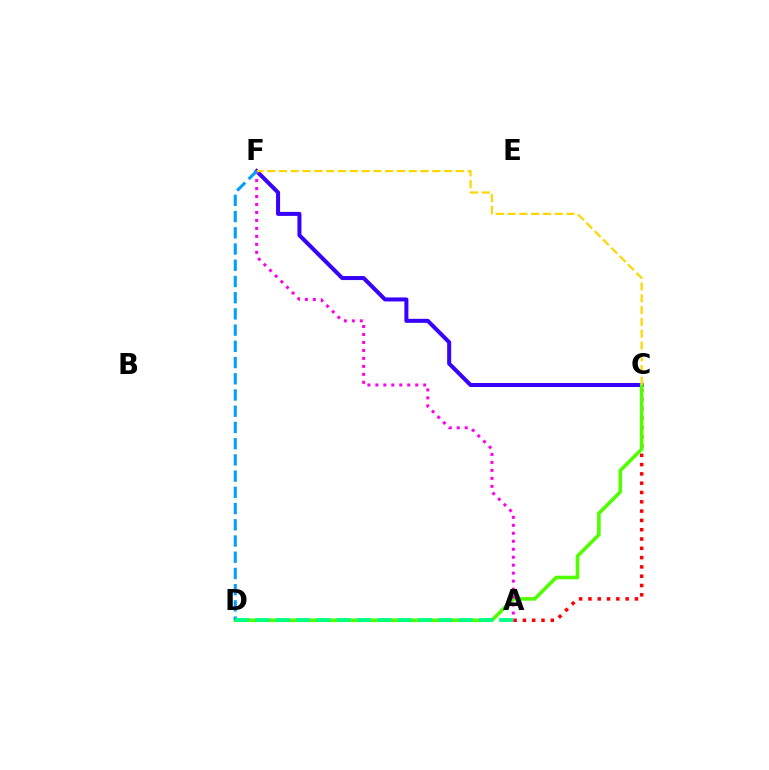{('C', 'F'): [{'color': '#3700ff', 'line_style': 'solid', 'thickness': 2.9}, {'color': '#ffd500', 'line_style': 'dashed', 'thickness': 1.6}], ('A', 'C'): [{'color': '#ff0000', 'line_style': 'dotted', 'thickness': 2.53}], ('C', 'D'): [{'color': '#4fff00', 'line_style': 'solid', 'thickness': 2.58}], ('A', 'F'): [{'color': '#ff00ed', 'line_style': 'dotted', 'thickness': 2.17}], ('D', 'F'): [{'color': '#009eff', 'line_style': 'dashed', 'thickness': 2.2}], ('A', 'D'): [{'color': '#00ff86', 'line_style': 'dashed', 'thickness': 2.76}]}